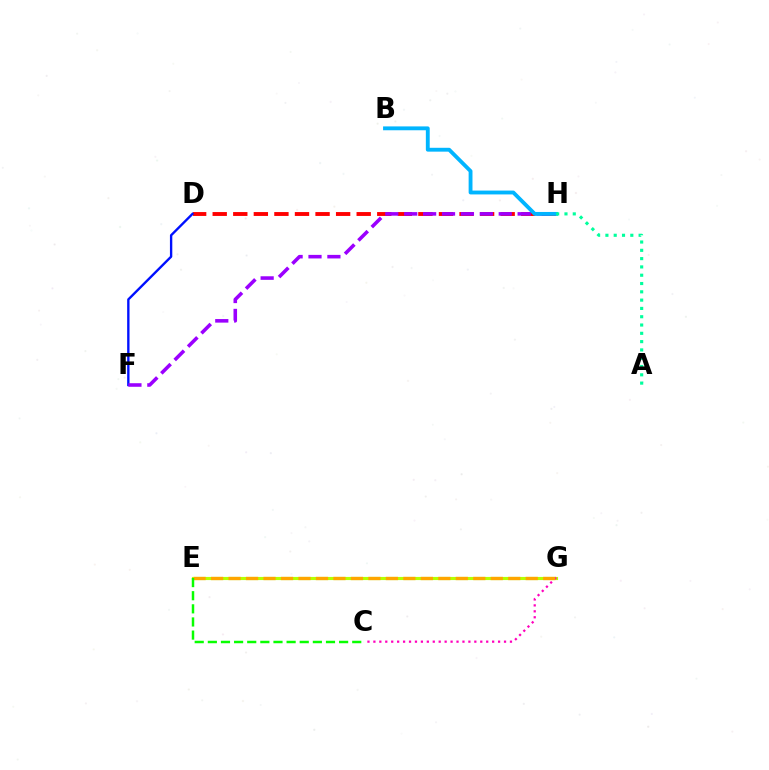{('E', 'G'): [{'color': '#b3ff00', 'line_style': 'solid', 'thickness': 2.26}, {'color': '#ffa500', 'line_style': 'dashed', 'thickness': 2.37}], ('C', 'G'): [{'color': '#ff00bd', 'line_style': 'dotted', 'thickness': 1.61}], ('D', 'H'): [{'color': '#ff0000', 'line_style': 'dashed', 'thickness': 2.79}], ('C', 'E'): [{'color': '#08ff00', 'line_style': 'dashed', 'thickness': 1.78}], ('D', 'F'): [{'color': '#0010ff', 'line_style': 'solid', 'thickness': 1.7}], ('F', 'H'): [{'color': '#9b00ff', 'line_style': 'dashed', 'thickness': 2.57}], ('B', 'H'): [{'color': '#00b5ff', 'line_style': 'solid', 'thickness': 2.77}], ('A', 'H'): [{'color': '#00ff9d', 'line_style': 'dotted', 'thickness': 2.25}]}